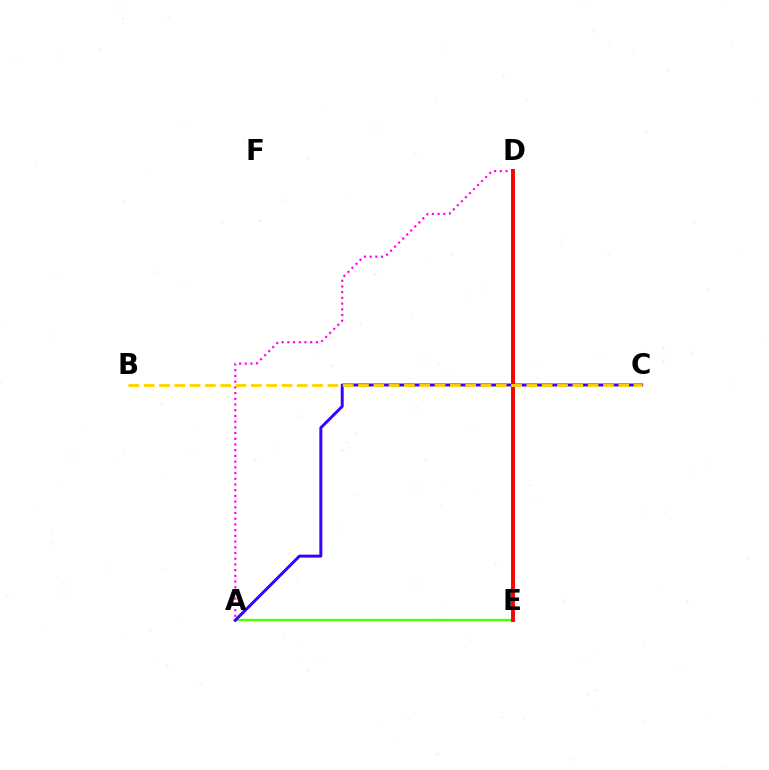{('A', 'D'): [{'color': '#ff00ed', 'line_style': 'dotted', 'thickness': 1.55}], ('D', 'E'): [{'color': '#009eff', 'line_style': 'dashed', 'thickness': 1.68}, {'color': '#00ff86', 'line_style': 'solid', 'thickness': 2.76}, {'color': '#ff0000', 'line_style': 'solid', 'thickness': 2.78}], ('A', 'E'): [{'color': '#4fff00', 'line_style': 'solid', 'thickness': 1.69}], ('A', 'C'): [{'color': '#3700ff', 'line_style': 'solid', 'thickness': 2.12}], ('B', 'C'): [{'color': '#ffd500', 'line_style': 'dashed', 'thickness': 2.08}]}